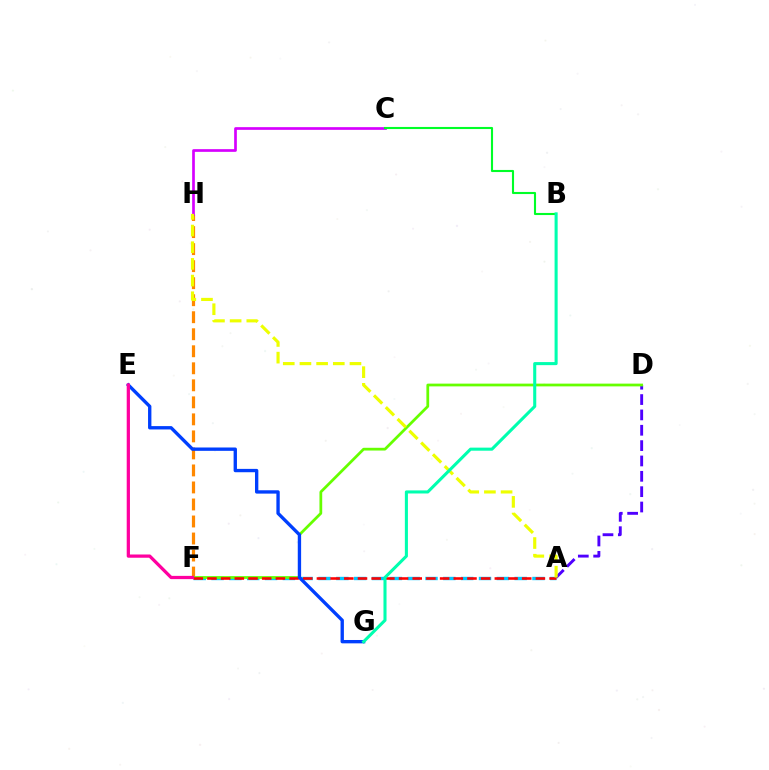{('F', 'H'): [{'color': '#ff8800', 'line_style': 'dashed', 'thickness': 2.31}], ('A', 'F'): [{'color': '#00c7ff', 'line_style': 'dashed', 'thickness': 2.42}, {'color': '#ff0000', 'line_style': 'dashed', 'thickness': 1.86}], ('A', 'D'): [{'color': '#4f00ff', 'line_style': 'dashed', 'thickness': 2.09}], ('D', 'F'): [{'color': '#66ff00', 'line_style': 'solid', 'thickness': 1.98}], ('C', 'H'): [{'color': '#d600ff', 'line_style': 'solid', 'thickness': 1.94}], ('E', 'G'): [{'color': '#003fff', 'line_style': 'solid', 'thickness': 2.41}], ('B', 'C'): [{'color': '#00ff27', 'line_style': 'solid', 'thickness': 1.52}], ('A', 'H'): [{'color': '#eeff00', 'line_style': 'dashed', 'thickness': 2.27}], ('E', 'F'): [{'color': '#ff00a0', 'line_style': 'solid', 'thickness': 2.34}], ('B', 'G'): [{'color': '#00ffaf', 'line_style': 'solid', 'thickness': 2.21}]}